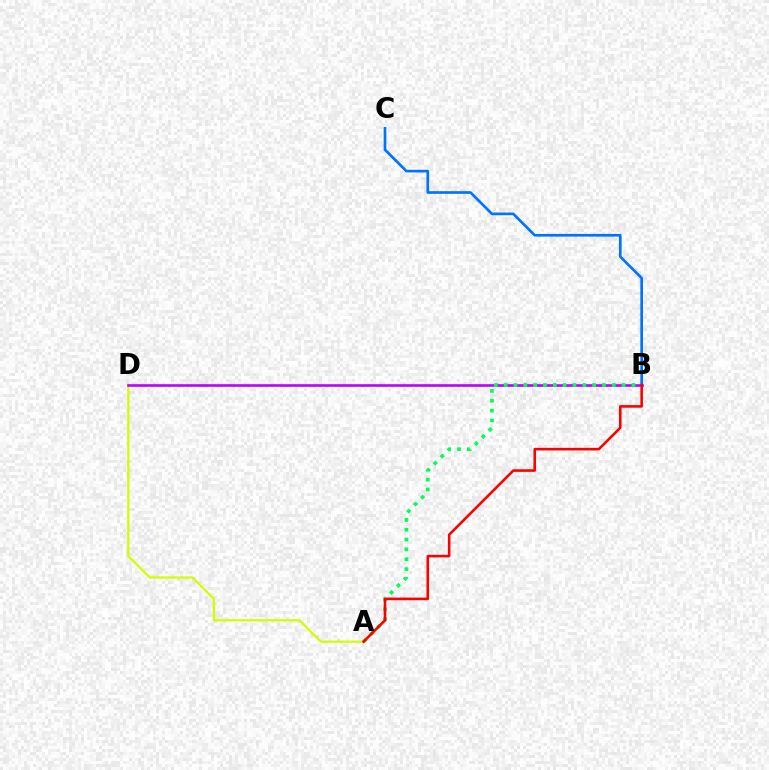{('A', 'D'): [{'color': '#d1ff00', 'line_style': 'solid', 'thickness': 1.62}], ('B', 'D'): [{'color': '#b900ff', 'line_style': 'solid', 'thickness': 1.87}], ('B', 'C'): [{'color': '#0074ff', 'line_style': 'solid', 'thickness': 1.94}], ('A', 'B'): [{'color': '#00ff5c', 'line_style': 'dotted', 'thickness': 2.67}, {'color': '#ff0000', 'line_style': 'solid', 'thickness': 1.87}]}